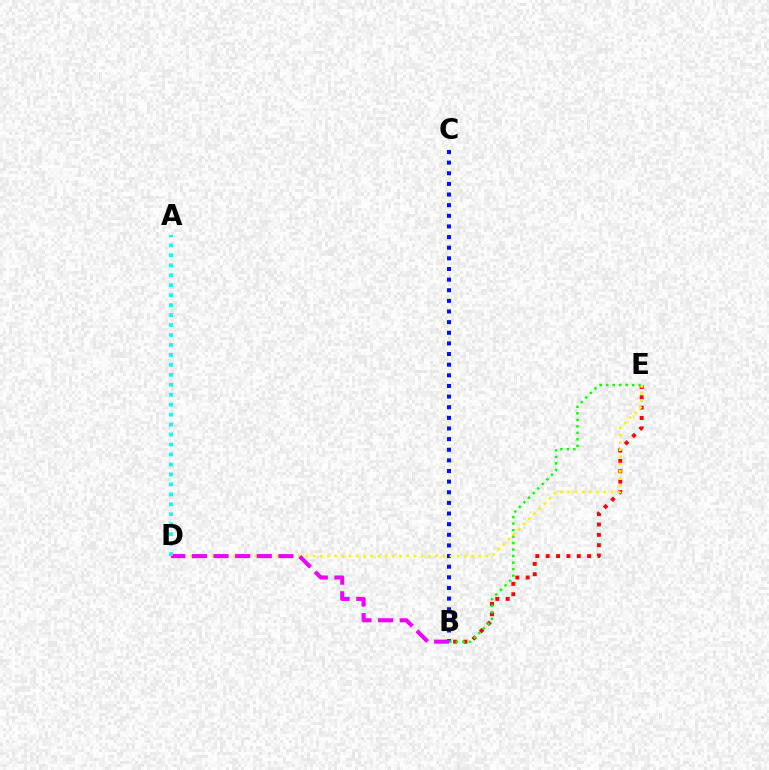{('B', 'C'): [{'color': '#0010ff', 'line_style': 'dotted', 'thickness': 2.89}], ('B', 'E'): [{'color': '#ff0000', 'line_style': 'dotted', 'thickness': 2.81}, {'color': '#08ff00', 'line_style': 'dotted', 'thickness': 1.76}], ('D', 'E'): [{'color': '#fcf500', 'line_style': 'dotted', 'thickness': 1.96}], ('B', 'D'): [{'color': '#ee00ff', 'line_style': 'dashed', 'thickness': 2.94}], ('A', 'D'): [{'color': '#00fff6', 'line_style': 'dotted', 'thickness': 2.71}]}